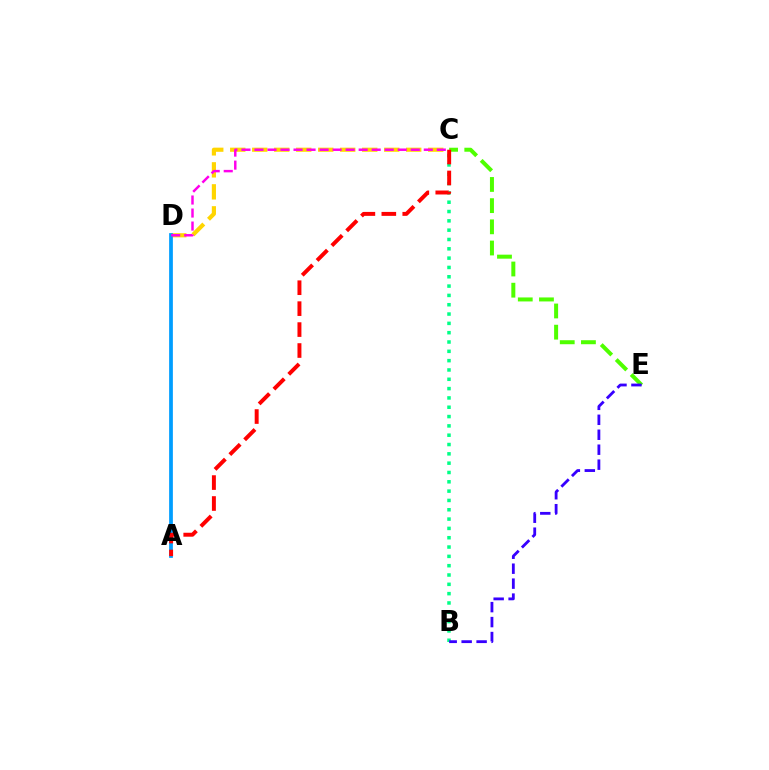{('C', 'D'): [{'color': '#ffd500', 'line_style': 'dashed', 'thickness': 2.99}, {'color': '#ff00ed', 'line_style': 'dashed', 'thickness': 1.77}], ('A', 'D'): [{'color': '#009eff', 'line_style': 'solid', 'thickness': 2.7}], ('C', 'E'): [{'color': '#4fff00', 'line_style': 'dashed', 'thickness': 2.88}], ('B', 'C'): [{'color': '#00ff86', 'line_style': 'dotted', 'thickness': 2.53}], ('B', 'E'): [{'color': '#3700ff', 'line_style': 'dashed', 'thickness': 2.03}], ('A', 'C'): [{'color': '#ff0000', 'line_style': 'dashed', 'thickness': 2.84}]}